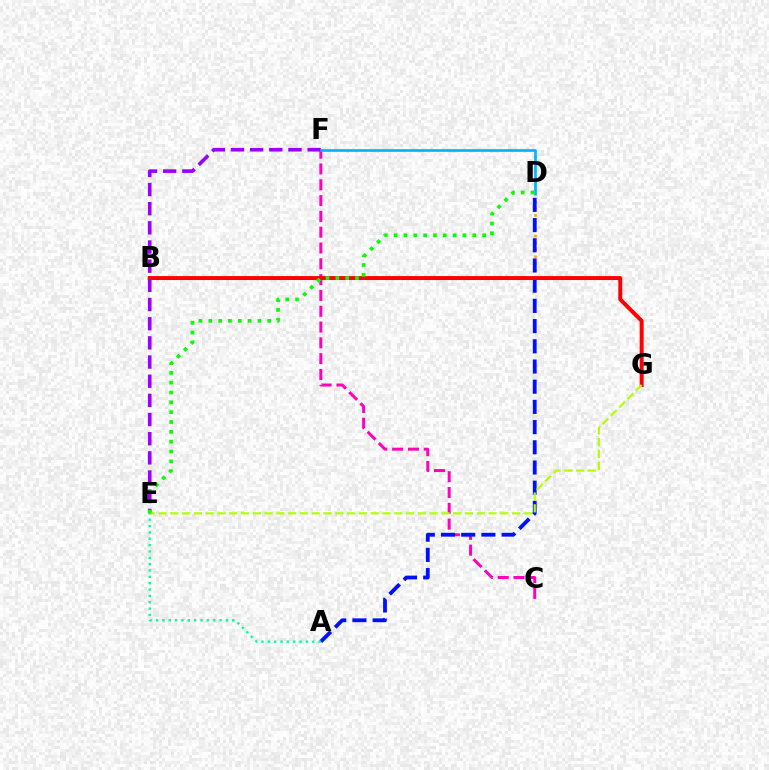{('C', 'F'): [{'color': '#ff00bd', 'line_style': 'dashed', 'thickness': 2.15}], ('B', 'D'): [{'color': '#ffa500', 'line_style': 'dotted', 'thickness': 1.87}], ('E', 'F'): [{'color': '#9b00ff', 'line_style': 'dashed', 'thickness': 2.6}], ('A', 'D'): [{'color': '#0010ff', 'line_style': 'dashed', 'thickness': 2.74}], ('B', 'G'): [{'color': '#ff0000', 'line_style': 'solid', 'thickness': 2.85}], ('E', 'G'): [{'color': '#b3ff00', 'line_style': 'dashed', 'thickness': 1.6}], ('A', 'E'): [{'color': '#00ff9d', 'line_style': 'dotted', 'thickness': 1.72}], ('D', 'F'): [{'color': '#00b5ff', 'line_style': 'solid', 'thickness': 1.94}], ('D', 'E'): [{'color': '#08ff00', 'line_style': 'dotted', 'thickness': 2.67}]}